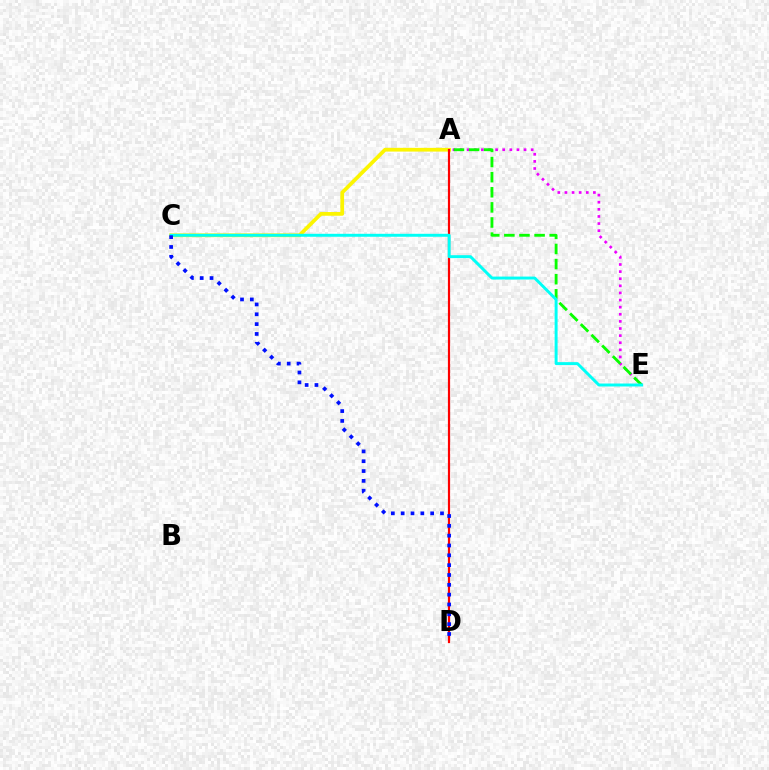{('A', 'E'): [{'color': '#ee00ff', 'line_style': 'dotted', 'thickness': 1.93}, {'color': '#08ff00', 'line_style': 'dashed', 'thickness': 2.05}], ('A', 'C'): [{'color': '#fcf500', 'line_style': 'solid', 'thickness': 2.68}], ('A', 'D'): [{'color': '#ff0000', 'line_style': 'solid', 'thickness': 1.58}], ('C', 'E'): [{'color': '#00fff6', 'line_style': 'solid', 'thickness': 2.12}], ('C', 'D'): [{'color': '#0010ff', 'line_style': 'dotted', 'thickness': 2.67}]}